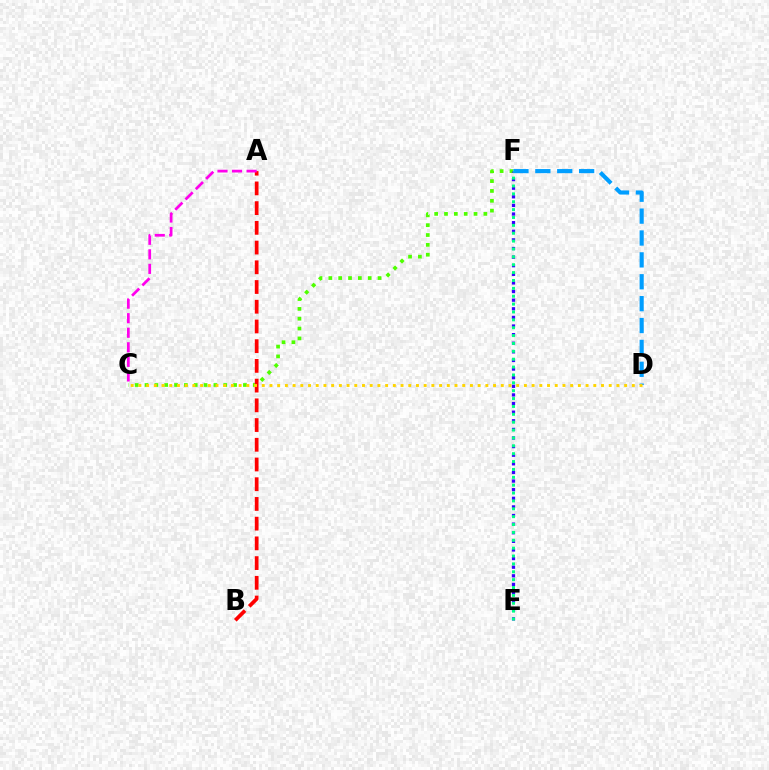{('C', 'F'): [{'color': '#4fff00', 'line_style': 'dotted', 'thickness': 2.67}], ('E', 'F'): [{'color': '#3700ff', 'line_style': 'dotted', 'thickness': 2.34}, {'color': '#00ff86', 'line_style': 'dotted', 'thickness': 2.14}], ('A', 'B'): [{'color': '#ff0000', 'line_style': 'dashed', 'thickness': 2.68}], ('D', 'F'): [{'color': '#009eff', 'line_style': 'dashed', 'thickness': 2.97}], ('C', 'D'): [{'color': '#ffd500', 'line_style': 'dotted', 'thickness': 2.09}], ('A', 'C'): [{'color': '#ff00ed', 'line_style': 'dashed', 'thickness': 1.98}]}